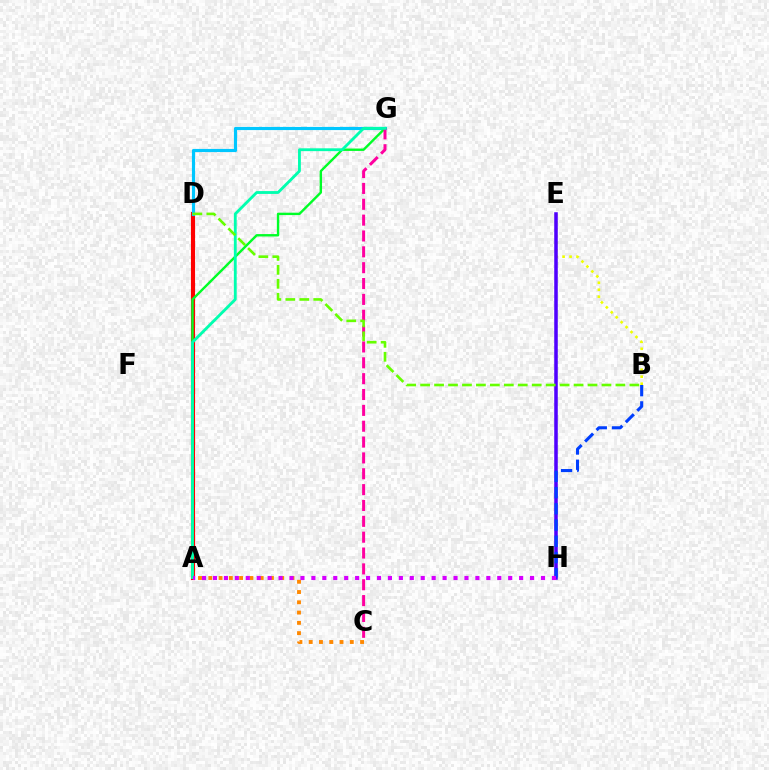{('A', 'D'): [{'color': '#ff0000', 'line_style': 'solid', 'thickness': 2.96}], ('D', 'G'): [{'color': '#00c7ff', 'line_style': 'solid', 'thickness': 2.27}], ('B', 'E'): [{'color': '#eeff00', 'line_style': 'dotted', 'thickness': 1.9}], ('A', 'G'): [{'color': '#00ff27', 'line_style': 'solid', 'thickness': 1.72}, {'color': '#00ffaf', 'line_style': 'solid', 'thickness': 2.04}], ('C', 'G'): [{'color': '#ff00a0', 'line_style': 'dashed', 'thickness': 2.15}], ('A', 'C'): [{'color': '#ff8800', 'line_style': 'dotted', 'thickness': 2.79}], ('E', 'H'): [{'color': '#4f00ff', 'line_style': 'solid', 'thickness': 2.54}], ('B', 'H'): [{'color': '#003fff', 'line_style': 'dashed', 'thickness': 2.21}], ('A', 'H'): [{'color': '#d600ff', 'line_style': 'dotted', 'thickness': 2.97}], ('B', 'D'): [{'color': '#66ff00', 'line_style': 'dashed', 'thickness': 1.9}]}